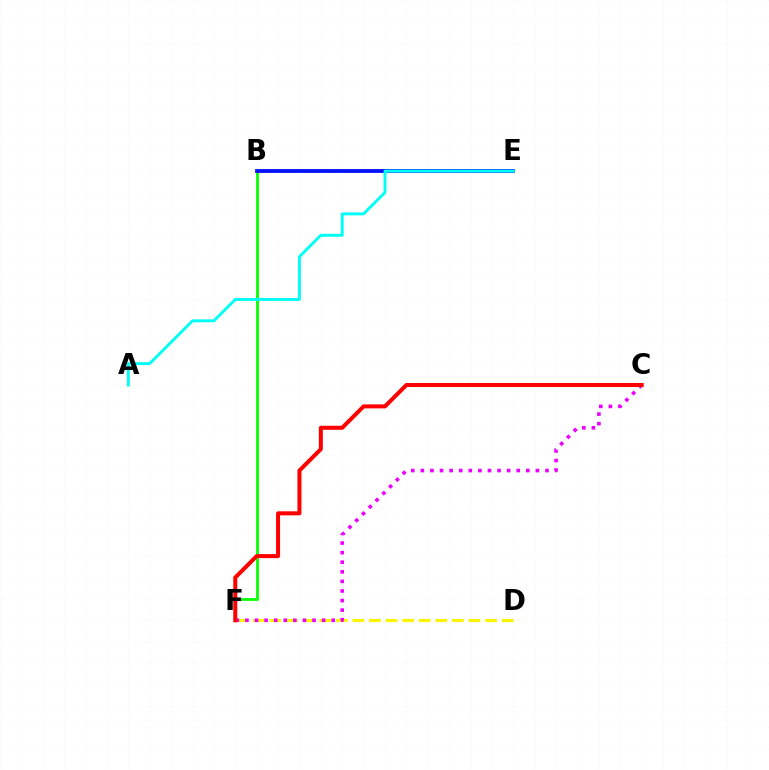{('B', 'F'): [{'color': '#08ff00', 'line_style': 'solid', 'thickness': 2.02}], ('D', 'F'): [{'color': '#fcf500', 'line_style': 'dashed', 'thickness': 2.25}], ('C', 'F'): [{'color': '#ee00ff', 'line_style': 'dotted', 'thickness': 2.6}, {'color': '#ff0000', 'line_style': 'solid', 'thickness': 2.9}], ('B', 'E'): [{'color': '#0010ff', 'line_style': 'solid', 'thickness': 2.74}], ('A', 'E'): [{'color': '#00fff6', 'line_style': 'solid', 'thickness': 2.1}]}